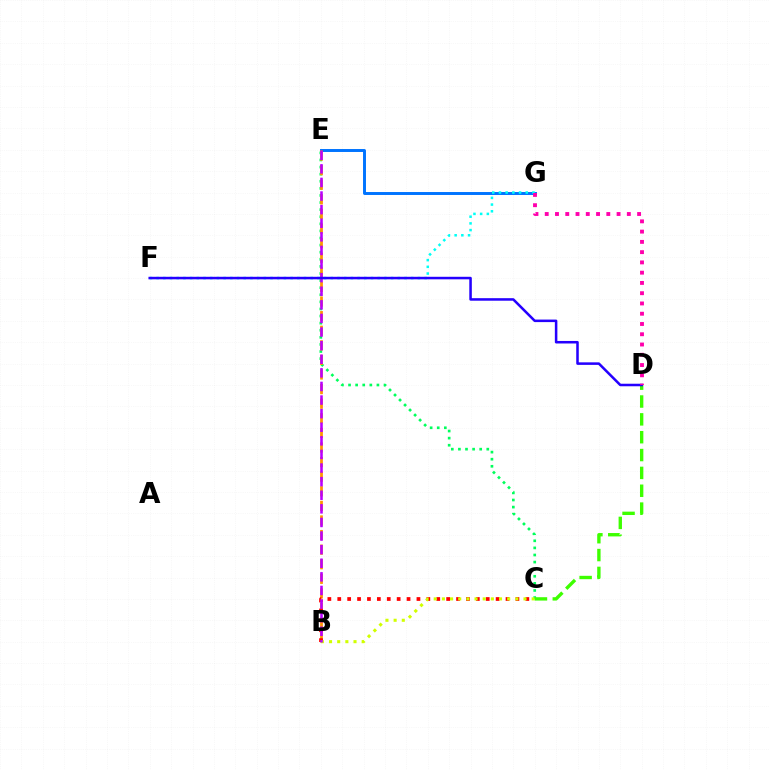{('E', 'G'): [{'color': '#0074ff', 'line_style': 'solid', 'thickness': 2.12}], ('C', 'E'): [{'color': '#00ff5c', 'line_style': 'dotted', 'thickness': 1.93}], ('F', 'G'): [{'color': '#00fff6', 'line_style': 'dotted', 'thickness': 1.82}], ('B', 'E'): [{'color': '#ff9400', 'line_style': 'dashed', 'thickness': 1.98}, {'color': '#b900ff', 'line_style': 'dashed', 'thickness': 1.85}], ('B', 'C'): [{'color': '#ff0000', 'line_style': 'dotted', 'thickness': 2.69}, {'color': '#d1ff00', 'line_style': 'dotted', 'thickness': 2.22}], ('C', 'D'): [{'color': '#3dff00', 'line_style': 'dashed', 'thickness': 2.42}], ('D', 'F'): [{'color': '#2500ff', 'line_style': 'solid', 'thickness': 1.82}], ('D', 'G'): [{'color': '#ff00ac', 'line_style': 'dotted', 'thickness': 2.79}]}